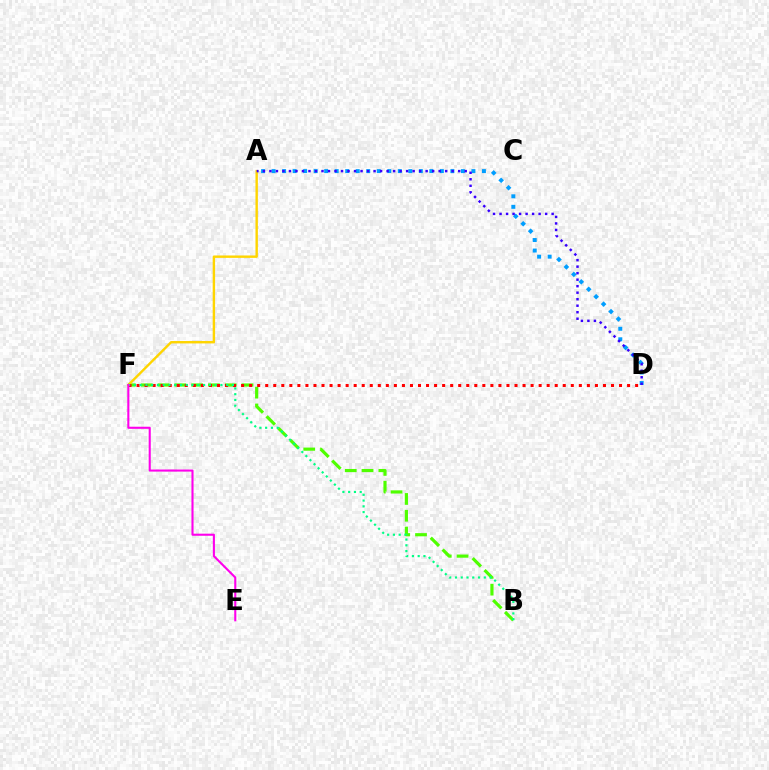{('B', 'F'): [{'color': '#4fff00', 'line_style': 'dashed', 'thickness': 2.28}, {'color': '#00ff86', 'line_style': 'dotted', 'thickness': 1.57}], ('A', 'D'): [{'color': '#009eff', 'line_style': 'dotted', 'thickness': 2.86}, {'color': '#3700ff', 'line_style': 'dotted', 'thickness': 1.77}], ('A', 'F'): [{'color': '#ffd500', 'line_style': 'solid', 'thickness': 1.73}], ('D', 'F'): [{'color': '#ff0000', 'line_style': 'dotted', 'thickness': 2.18}], ('E', 'F'): [{'color': '#ff00ed', 'line_style': 'solid', 'thickness': 1.51}]}